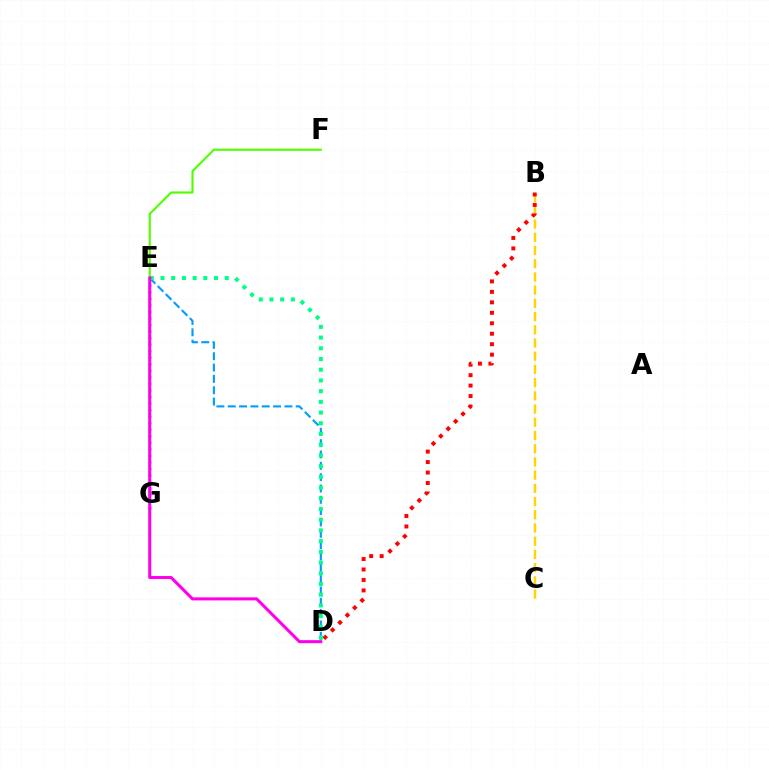{('D', 'E'): [{'color': '#009eff', 'line_style': 'dashed', 'thickness': 1.54}, {'color': '#00ff86', 'line_style': 'dotted', 'thickness': 2.91}, {'color': '#ff00ed', 'line_style': 'solid', 'thickness': 2.19}], ('B', 'C'): [{'color': '#ffd500', 'line_style': 'dashed', 'thickness': 1.8}], ('E', 'F'): [{'color': '#4fff00', 'line_style': 'solid', 'thickness': 1.53}], ('B', 'D'): [{'color': '#ff0000', 'line_style': 'dotted', 'thickness': 2.84}], ('E', 'G'): [{'color': '#3700ff', 'line_style': 'dotted', 'thickness': 1.78}]}